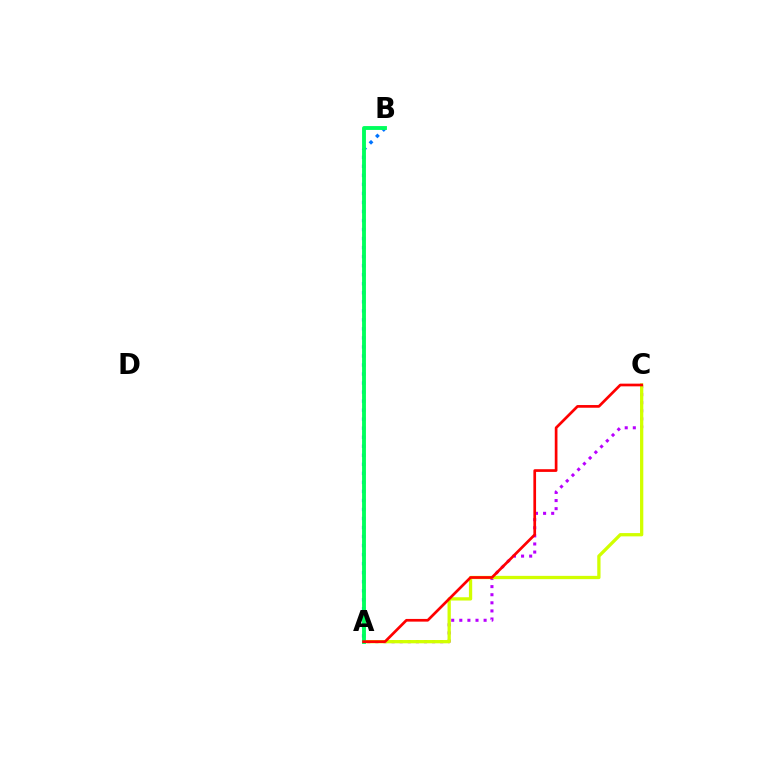{('A', 'C'): [{'color': '#b900ff', 'line_style': 'dotted', 'thickness': 2.2}, {'color': '#d1ff00', 'line_style': 'solid', 'thickness': 2.36}, {'color': '#ff0000', 'line_style': 'solid', 'thickness': 1.94}], ('A', 'B'): [{'color': '#0074ff', 'line_style': 'dotted', 'thickness': 2.45}, {'color': '#00ff5c', 'line_style': 'solid', 'thickness': 2.79}]}